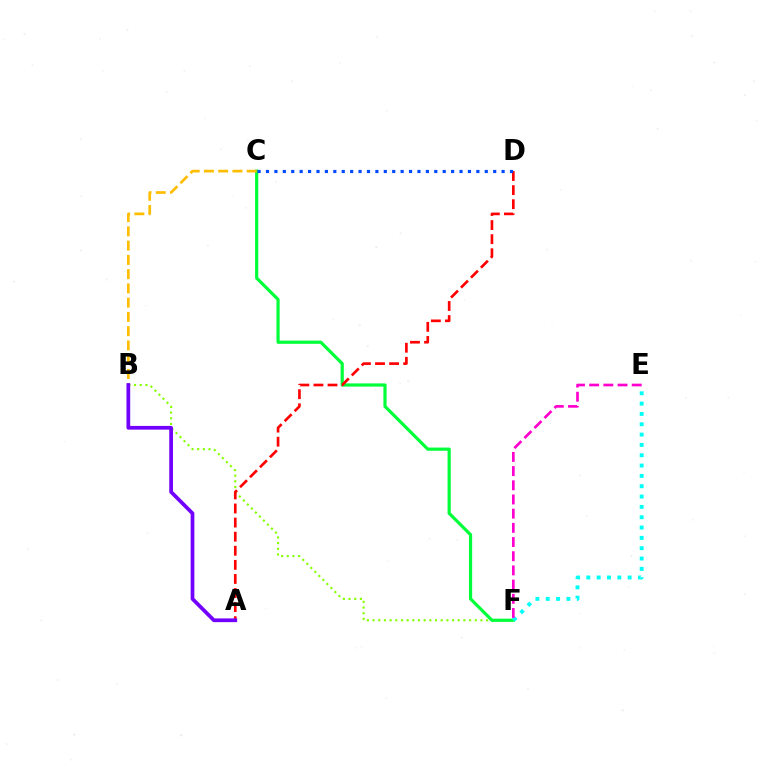{('B', 'F'): [{'color': '#84ff00', 'line_style': 'dotted', 'thickness': 1.54}], ('C', 'F'): [{'color': '#00ff39', 'line_style': 'solid', 'thickness': 2.3}], ('A', 'D'): [{'color': '#ff0000', 'line_style': 'dashed', 'thickness': 1.91}], ('B', 'C'): [{'color': '#ffbd00', 'line_style': 'dashed', 'thickness': 1.94}], ('C', 'D'): [{'color': '#004bff', 'line_style': 'dotted', 'thickness': 2.29}], ('A', 'B'): [{'color': '#7200ff', 'line_style': 'solid', 'thickness': 2.69}], ('E', 'F'): [{'color': '#00fff6', 'line_style': 'dotted', 'thickness': 2.81}, {'color': '#ff00cf', 'line_style': 'dashed', 'thickness': 1.93}]}